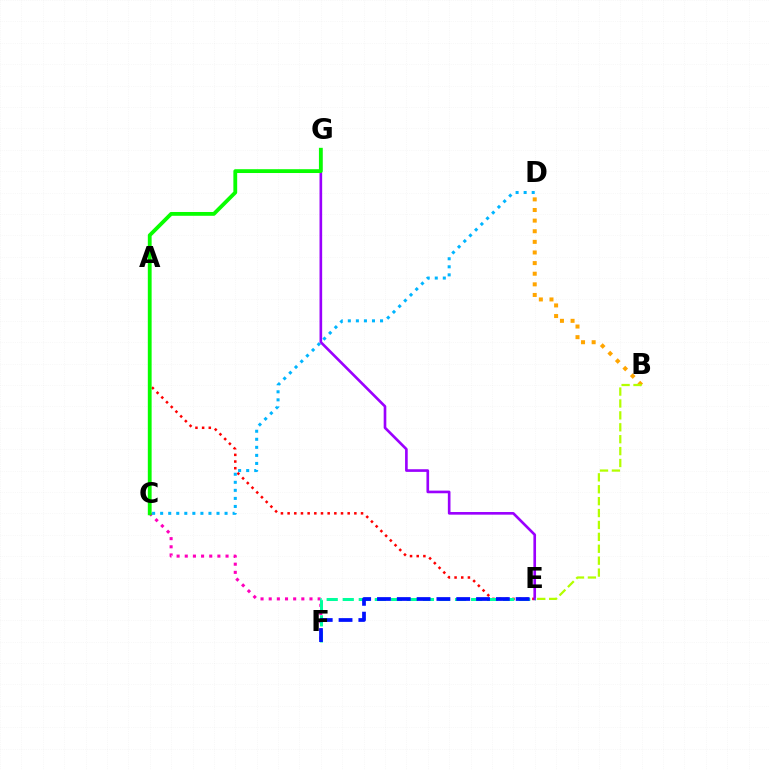{('C', 'F'): [{'color': '#ff00bd', 'line_style': 'dotted', 'thickness': 2.22}], ('A', 'E'): [{'color': '#ff0000', 'line_style': 'dotted', 'thickness': 1.81}], ('E', 'G'): [{'color': '#9b00ff', 'line_style': 'solid', 'thickness': 1.9}], ('B', 'D'): [{'color': '#ffa500', 'line_style': 'dotted', 'thickness': 2.89}], ('C', 'G'): [{'color': '#08ff00', 'line_style': 'solid', 'thickness': 2.75}], ('B', 'E'): [{'color': '#b3ff00', 'line_style': 'dashed', 'thickness': 1.62}], ('E', 'F'): [{'color': '#00ff9d', 'line_style': 'dashed', 'thickness': 2.18}, {'color': '#0010ff', 'line_style': 'dashed', 'thickness': 2.69}], ('C', 'D'): [{'color': '#00b5ff', 'line_style': 'dotted', 'thickness': 2.19}]}